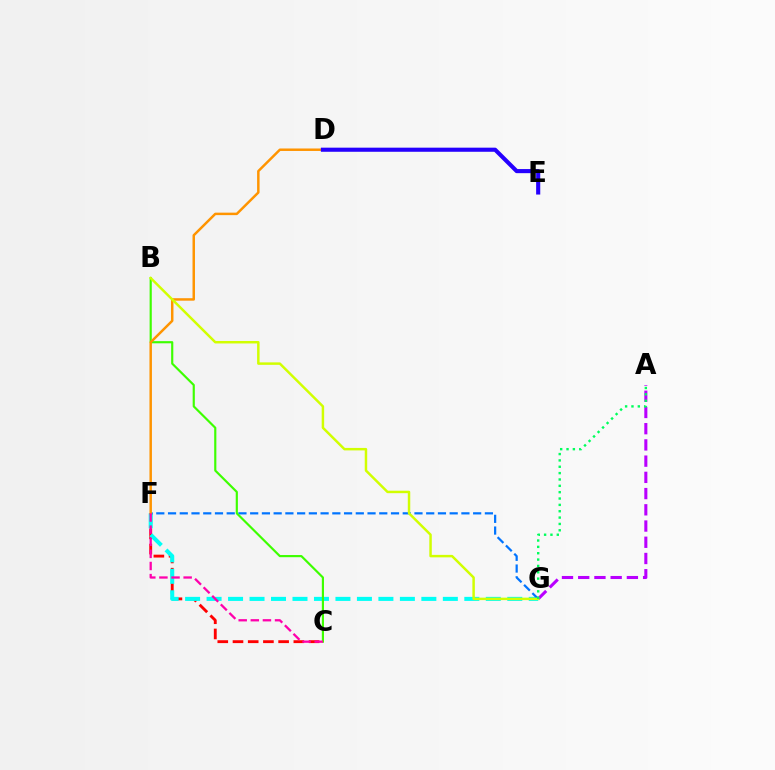{('C', 'F'): [{'color': '#ff0000', 'line_style': 'dashed', 'thickness': 2.07}, {'color': '#ff00ac', 'line_style': 'dashed', 'thickness': 1.65}], ('F', 'G'): [{'color': '#00fff6', 'line_style': 'dashed', 'thickness': 2.92}, {'color': '#0074ff', 'line_style': 'dashed', 'thickness': 1.59}], ('B', 'C'): [{'color': '#3dff00', 'line_style': 'solid', 'thickness': 1.56}], ('D', 'F'): [{'color': '#ff9400', 'line_style': 'solid', 'thickness': 1.78}], ('D', 'E'): [{'color': '#2500ff', 'line_style': 'solid', 'thickness': 2.96}], ('A', 'G'): [{'color': '#b900ff', 'line_style': 'dashed', 'thickness': 2.2}, {'color': '#00ff5c', 'line_style': 'dotted', 'thickness': 1.73}], ('B', 'G'): [{'color': '#d1ff00', 'line_style': 'solid', 'thickness': 1.78}]}